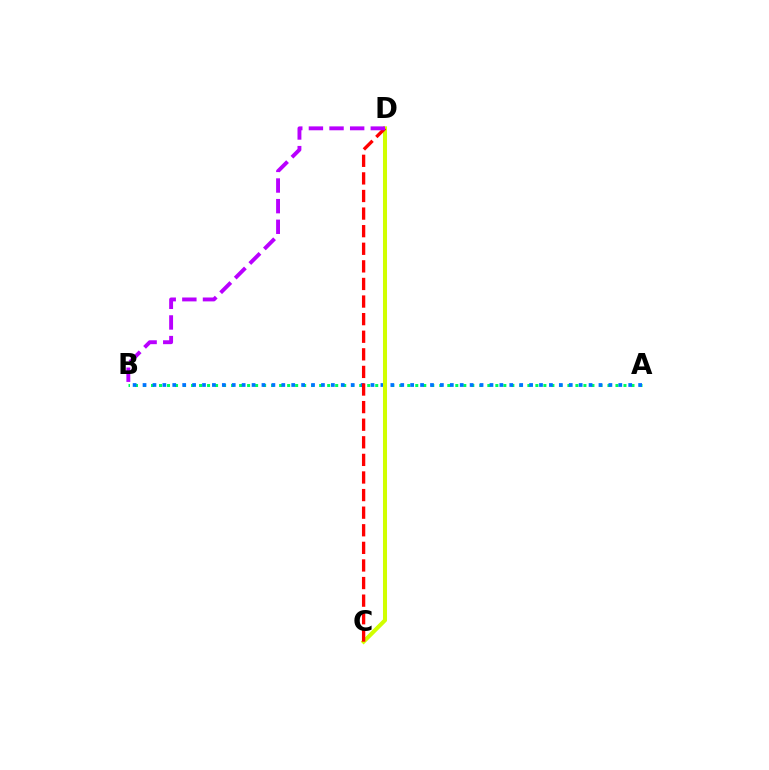{('A', 'B'): [{'color': '#00ff5c', 'line_style': 'dotted', 'thickness': 2.18}, {'color': '#0074ff', 'line_style': 'dotted', 'thickness': 2.69}], ('C', 'D'): [{'color': '#d1ff00', 'line_style': 'solid', 'thickness': 2.91}, {'color': '#ff0000', 'line_style': 'dashed', 'thickness': 2.39}], ('B', 'D'): [{'color': '#b900ff', 'line_style': 'dashed', 'thickness': 2.8}]}